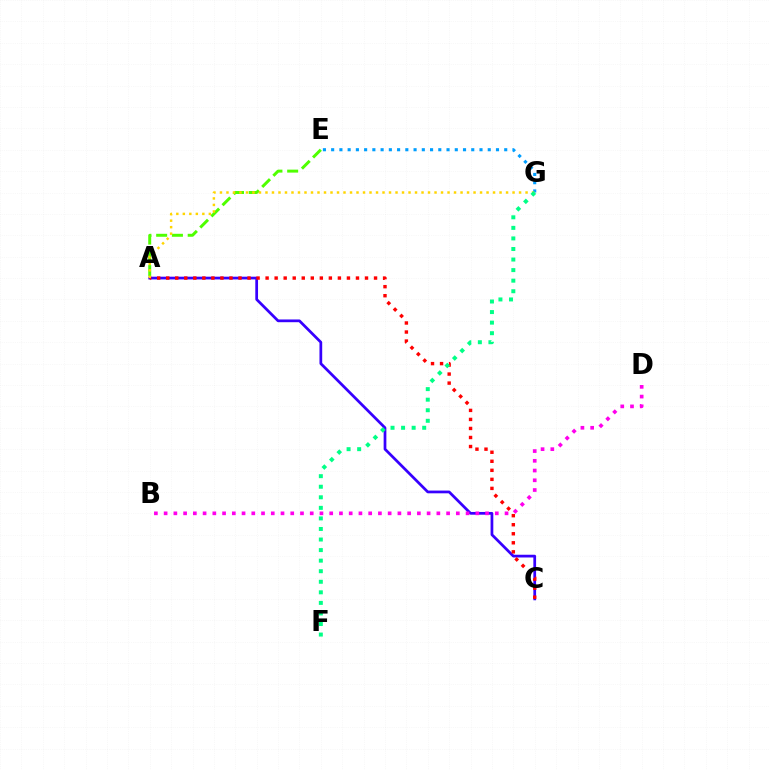{('A', 'C'): [{'color': '#3700ff', 'line_style': 'solid', 'thickness': 1.97}, {'color': '#ff0000', 'line_style': 'dotted', 'thickness': 2.46}], ('E', 'G'): [{'color': '#009eff', 'line_style': 'dotted', 'thickness': 2.24}], ('A', 'E'): [{'color': '#4fff00', 'line_style': 'dashed', 'thickness': 2.14}], ('A', 'G'): [{'color': '#ffd500', 'line_style': 'dotted', 'thickness': 1.77}], ('B', 'D'): [{'color': '#ff00ed', 'line_style': 'dotted', 'thickness': 2.65}], ('F', 'G'): [{'color': '#00ff86', 'line_style': 'dotted', 'thickness': 2.87}]}